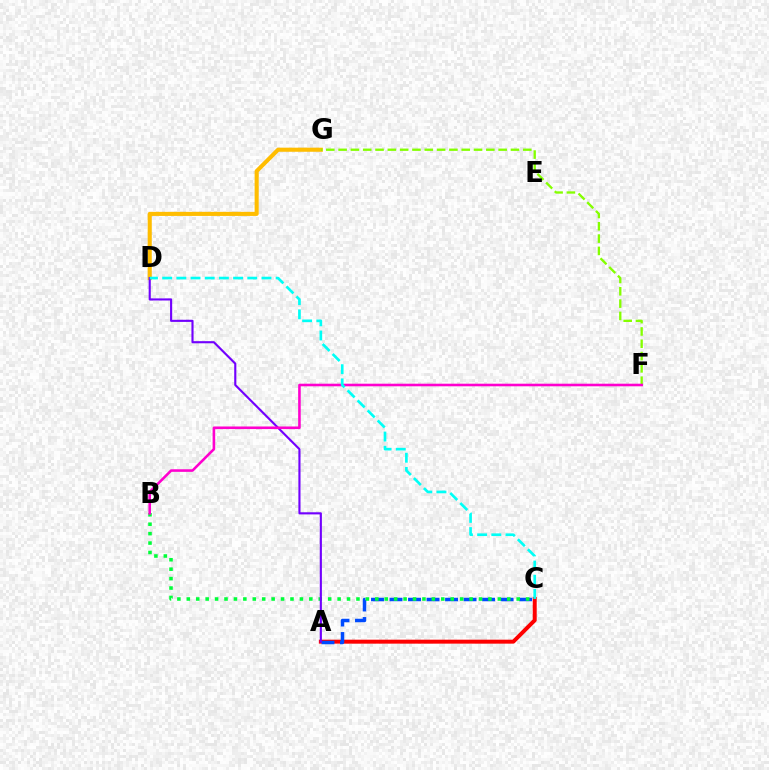{('D', 'G'): [{'color': '#ffbd00', 'line_style': 'solid', 'thickness': 2.94}], ('A', 'C'): [{'color': '#ff0000', 'line_style': 'solid', 'thickness': 2.85}, {'color': '#004bff', 'line_style': 'dashed', 'thickness': 2.51}], ('F', 'G'): [{'color': '#84ff00', 'line_style': 'dashed', 'thickness': 1.67}], ('B', 'C'): [{'color': '#00ff39', 'line_style': 'dotted', 'thickness': 2.56}], ('A', 'D'): [{'color': '#7200ff', 'line_style': 'solid', 'thickness': 1.53}], ('B', 'F'): [{'color': '#ff00cf', 'line_style': 'solid', 'thickness': 1.87}], ('C', 'D'): [{'color': '#00fff6', 'line_style': 'dashed', 'thickness': 1.93}]}